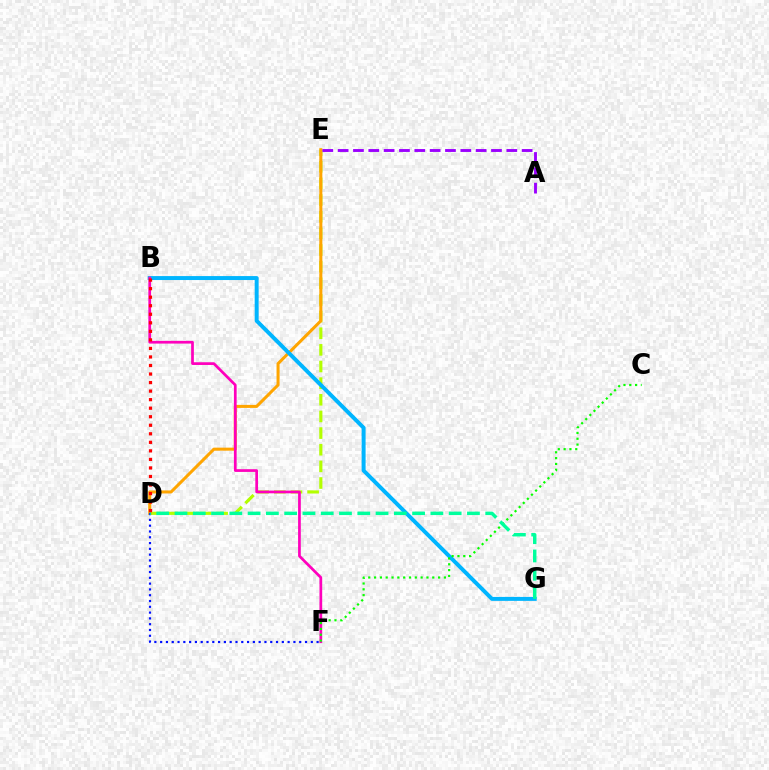{('D', 'E'): [{'color': '#b3ff00', 'line_style': 'dashed', 'thickness': 2.26}, {'color': '#ffa500', 'line_style': 'solid', 'thickness': 2.18}], ('D', 'F'): [{'color': '#0010ff', 'line_style': 'dotted', 'thickness': 1.57}], ('A', 'E'): [{'color': '#9b00ff', 'line_style': 'dashed', 'thickness': 2.08}], ('B', 'G'): [{'color': '#00b5ff', 'line_style': 'solid', 'thickness': 2.85}], ('B', 'F'): [{'color': '#ff00bd', 'line_style': 'solid', 'thickness': 1.96}], ('C', 'F'): [{'color': '#08ff00', 'line_style': 'dotted', 'thickness': 1.58}], ('D', 'G'): [{'color': '#00ff9d', 'line_style': 'dashed', 'thickness': 2.48}], ('B', 'D'): [{'color': '#ff0000', 'line_style': 'dotted', 'thickness': 2.32}]}